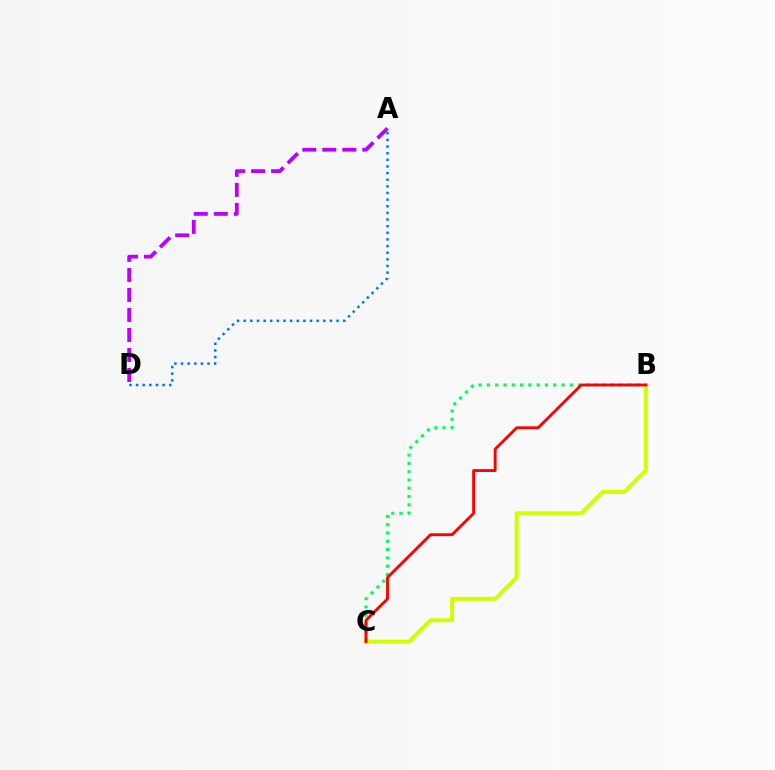{('A', 'D'): [{'color': '#0074ff', 'line_style': 'dotted', 'thickness': 1.8}, {'color': '#b900ff', 'line_style': 'dashed', 'thickness': 2.72}], ('B', 'C'): [{'color': '#00ff5c', 'line_style': 'dotted', 'thickness': 2.25}, {'color': '#d1ff00', 'line_style': 'solid', 'thickness': 2.86}, {'color': '#ff0000', 'line_style': 'solid', 'thickness': 2.06}]}